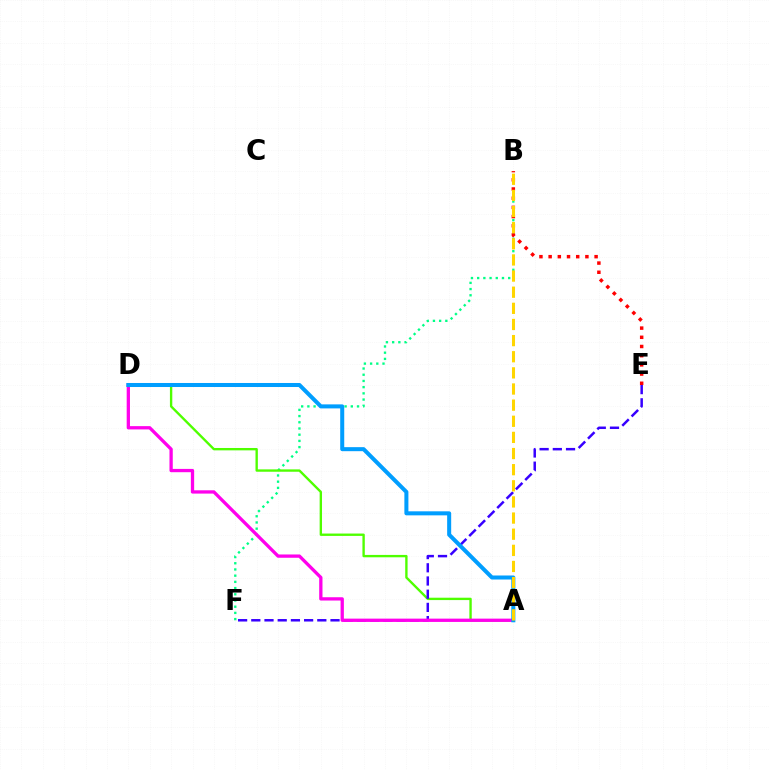{('B', 'F'): [{'color': '#00ff86', 'line_style': 'dotted', 'thickness': 1.69}], ('A', 'D'): [{'color': '#4fff00', 'line_style': 'solid', 'thickness': 1.7}, {'color': '#ff00ed', 'line_style': 'solid', 'thickness': 2.37}, {'color': '#009eff', 'line_style': 'solid', 'thickness': 2.9}], ('E', 'F'): [{'color': '#3700ff', 'line_style': 'dashed', 'thickness': 1.79}], ('B', 'E'): [{'color': '#ff0000', 'line_style': 'dotted', 'thickness': 2.5}], ('A', 'B'): [{'color': '#ffd500', 'line_style': 'dashed', 'thickness': 2.19}]}